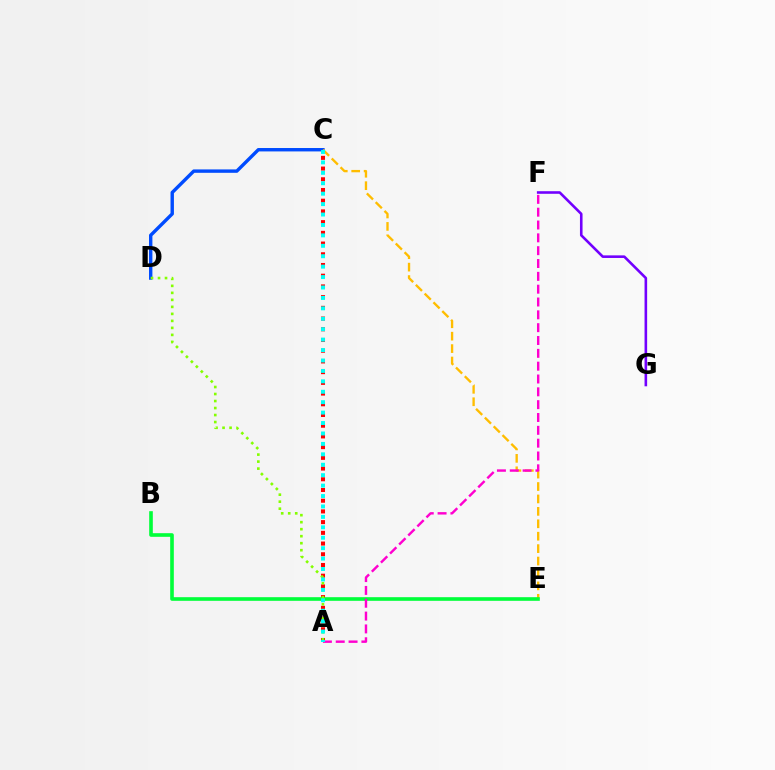{('F', 'G'): [{'color': '#7200ff', 'line_style': 'solid', 'thickness': 1.87}], ('C', 'D'): [{'color': '#004bff', 'line_style': 'solid', 'thickness': 2.45}], ('A', 'C'): [{'color': '#ff0000', 'line_style': 'dotted', 'thickness': 2.91}, {'color': '#00fff6', 'line_style': 'dotted', 'thickness': 2.83}], ('C', 'E'): [{'color': '#ffbd00', 'line_style': 'dashed', 'thickness': 1.69}], ('B', 'E'): [{'color': '#00ff39', 'line_style': 'solid', 'thickness': 2.61}], ('A', 'D'): [{'color': '#84ff00', 'line_style': 'dotted', 'thickness': 1.9}], ('A', 'F'): [{'color': '#ff00cf', 'line_style': 'dashed', 'thickness': 1.74}]}